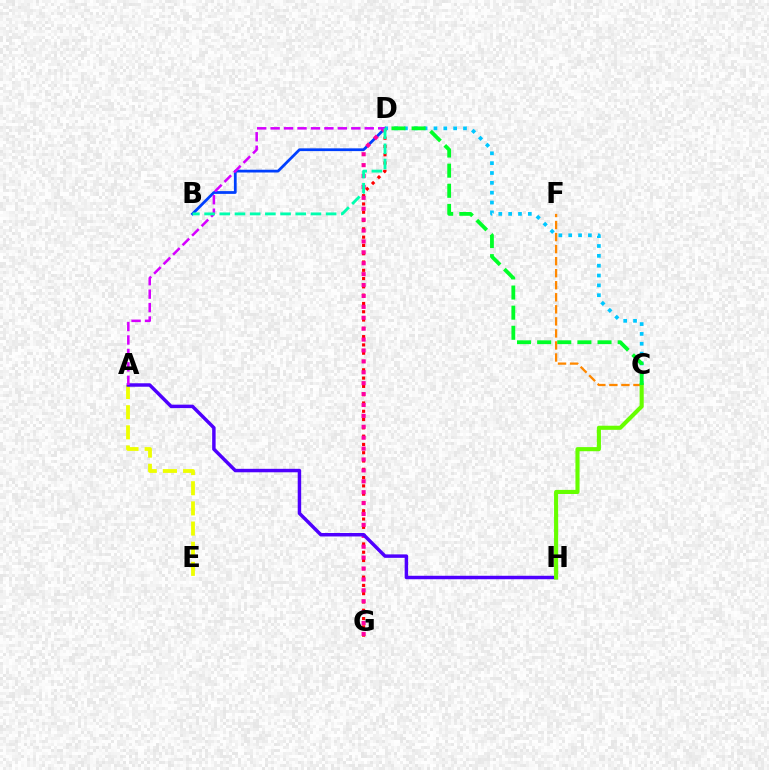{('B', 'D'): [{'color': '#003fff', 'line_style': 'solid', 'thickness': 1.99}, {'color': '#00ffaf', 'line_style': 'dashed', 'thickness': 2.06}], ('D', 'G'): [{'color': '#ff0000', 'line_style': 'dotted', 'thickness': 2.25}, {'color': '#ff00a0', 'line_style': 'dotted', 'thickness': 2.96}], ('A', 'E'): [{'color': '#eeff00', 'line_style': 'dashed', 'thickness': 2.74}], ('A', 'H'): [{'color': '#4f00ff', 'line_style': 'solid', 'thickness': 2.49}], ('C', 'F'): [{'color': '#ff8800', 'line_style': 'dashed', 'thickness': 1.64}], ('C', 'D'): [{'color': '#00c7ff', 'line_style': 'dotted', 'thickness': 2.68}, {'color': '#00ff27', 'line_style': 'dashed', 'thickness': 2.73}], ('C', 'H'): [{'color': '#66ff00', 'line_style': 'solid', 'thickness': 2.96}], ('A', 'D'): [{'color': '#d600ff', 'line_style': 'dashed', 'thickness': 1.83}]}